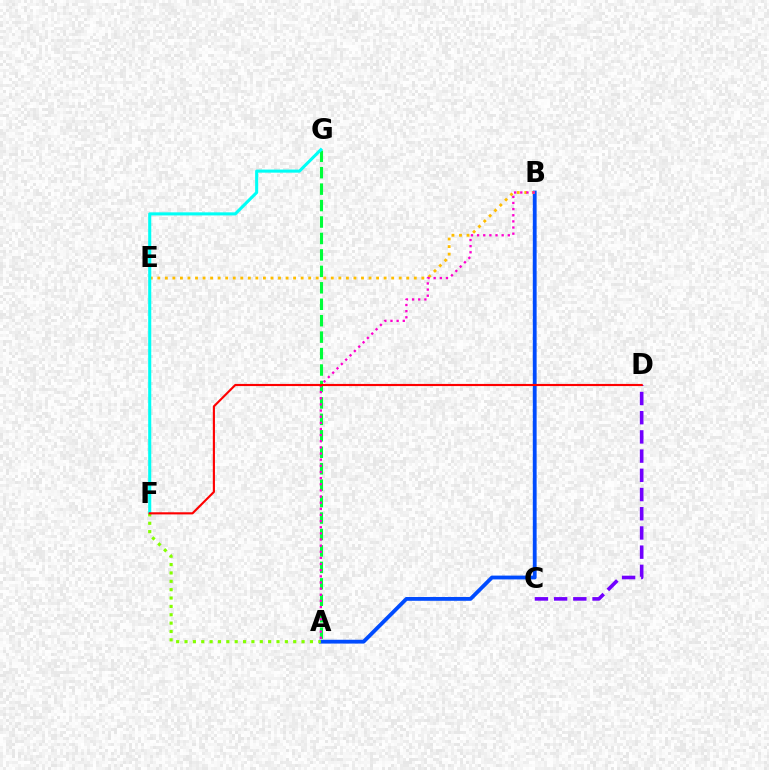{('A', 'G'): [{'color': '#00ff39', 'line_style': 'dashed', 'thickness': 2.23}], ('A', 'B'): [{'color': '#004bff', 'line_style': 'solid', 'thickness': 2.75}, {'color': '#ff00cf', 'line_style': 'dotted', 'thickness': 1.67}], ('C', 'D'): [{'color': '#7200ff', 'line_style': 'dashed', 'thickness': 2.61}], ('B', 'E'): [{'color': '#ffbd00', 'line_style': 'dotted', 'thickness': 2.05}], ('F', 'G'): [{'color': '#00fff6', 'line_style': 'solid', 'thickness': 2.22}], ('A', 'F'): [{'color': '#84ff00', 'line_style': 'dotted', 'thickness': 2.27}], ('D', 'F'): [{'color': '#ff0000', 'line_style': 'solid', 'thickness': 1.54}]}